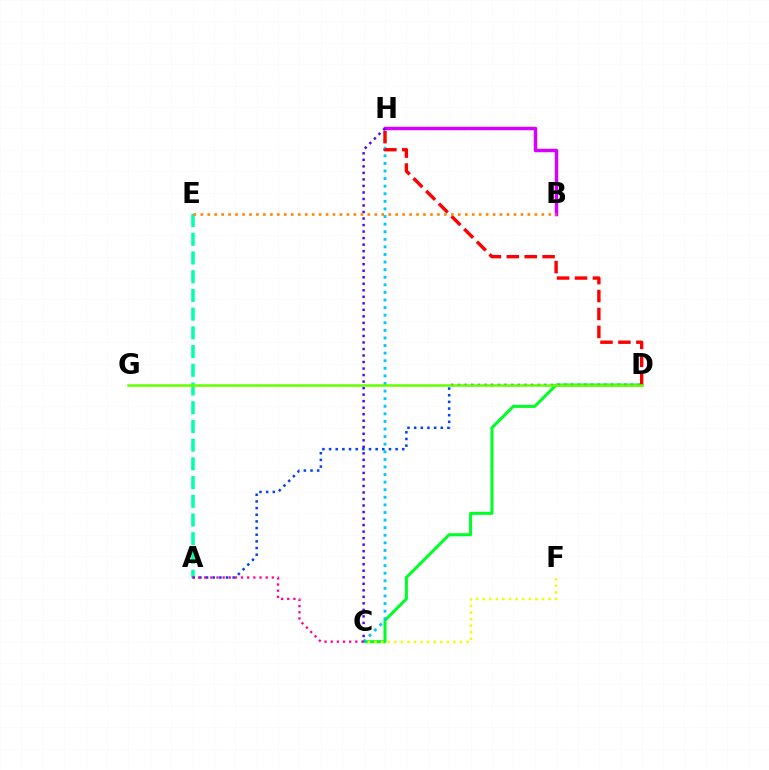{('B', 'H'): [{'color': '#d600ff', 'line_style': 'solid', 'thickness': 2.5}], ('C', 'D'): [{'color': '#00ff27', 'line_style': 'solid', 'thickness': 2.18}], ('C', 'H'): [{'color': '#00c7ff', 'line_style': 'dotted', 'thickness': 2.06}, {'color': '#4f00ff', 'line_style': 'dotted', 'thickness': 1.77}], ('D', 'H'): [{'color': '#ff0000', 'line_style': 'dashed', 'thickness': 2.44}], ('A', 'E'): [{'color': '#00ffaf', 'line_style': 'dashed', 'thickness': 2.54}], ('A', 'D'): [{'color': '#003fff', 'line_style': 'dotted', 'thickness': 1.81}], ('B', 'E'): [{'color': '#ff8800', 'line_style': 'dotted', 'thickness': 1.89}], ('A', 'C'): [{'color': '#ff00a0', 'line_style': 'dotted', 'thickness': 1.67}], ('C', 'F'): [{'color': '#eeff00', 'line_style': 'dotted', 'thickness': 1.79}], ('D', 'G'): [{'color': '#66ff00', 'line_style': 'solid', 'thickness': 1.83}]}